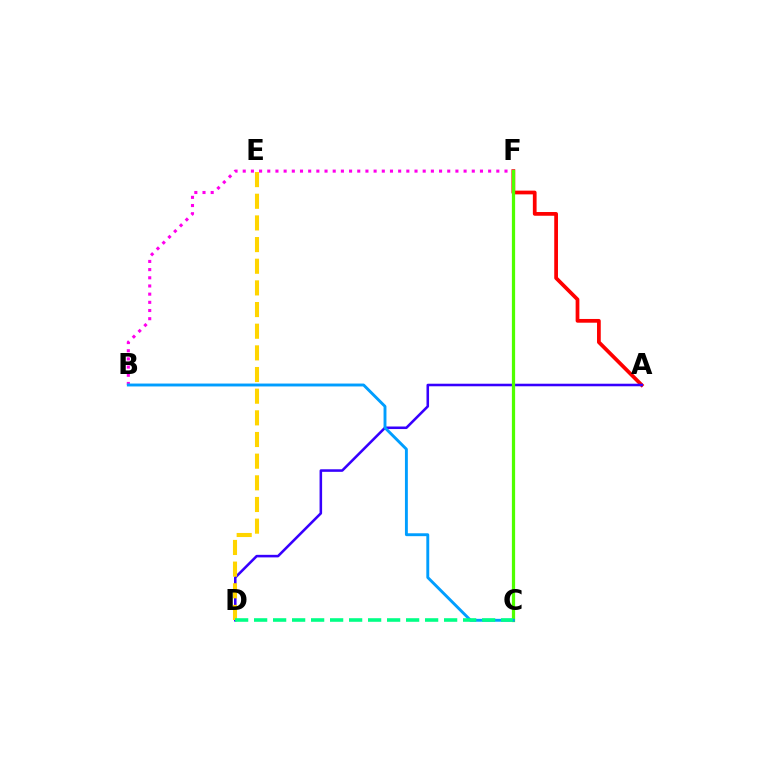{('A', 'F'): [{'color': '#ff0000', 'line_style': 'solid', 'thickness': 2.69}], ('A', 'D'): [{'color': '#3700ff', 'line_style': 'solid', 'thickness': 1.84}], ('B', 'F'): [{'color': '#ff00ed', 'line_style': 'dotted', 'thickness': 2.22}], ('C', 'F'): [{'color': '#4fff00', 'line_style': 'solid', 'thickness': 2.33}], ('D', 'E'): [{'color': '#ffd500', 'line_style': 'dashed', 'thickness': 2.94}], ('B', 'C'): [{'color': '#009eff', 'line_style': 'solid', 'thickness': 2.08}], ('C', 'D'): [{'color': '#00ff86', 'line_style': 'dashed', 'thickness': 2.58}]}